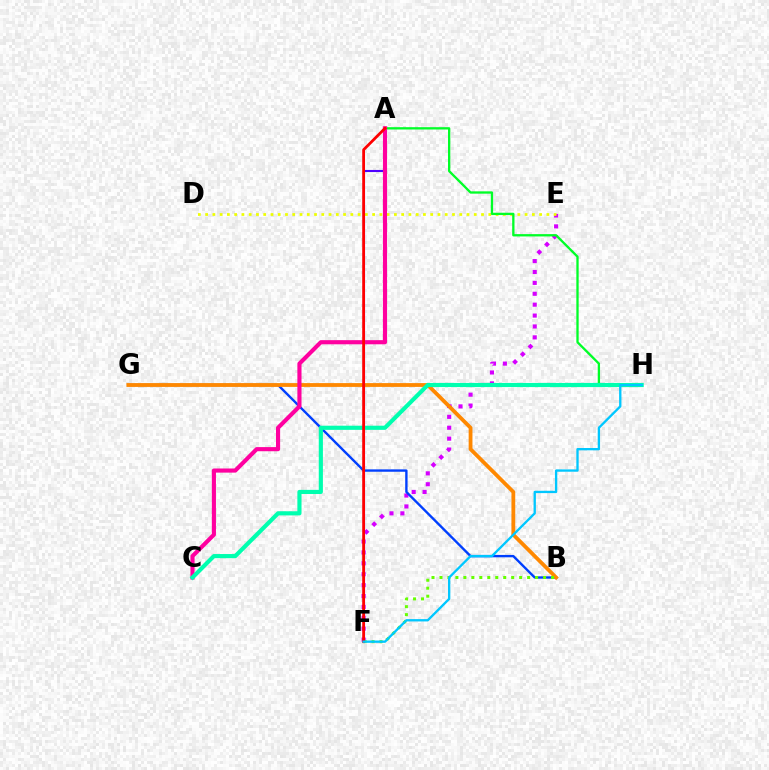{('E', 'F'): [{'color': '#d600ff', 'line_style': 'dotted', 'thickness': 2.96}], ('D', 'E'): [{'color': '#eeff00', 'line_style': 'dotted', 'thickness': 1.97}], ('A', 'H'): [{'color': '#00ff27', 'line_style': 'solid', 'thickness': 1.66}], ('B', 'G'): [{'color': '#003fff', 'line_style': 'solid', 'thickness': 1.71}, {'color': '#ff8800', 'line_style': 'solid', 'thickness': 2.74}], ('A', 'F'): [{'color': '#4f00ff', 'line_style': 'solid', 'thickness': 1.52}, {'color': '#ff0000', 'line_style': 'solid', 'thickness': 2.0}], ('A', 'C'): [{'color': '#ff00a0', 'line_style': 'solid', 'thickness': 2.97}], ('C', 'H'): [{'color': '#00ffaf', 'line_style': 'solid', 'thickness': 2.98}], ('B', 'F'): [{'color': '#66ff00', 'line_style': 'dotted', 'thickness': 2.16}], ('F', 'H'): [{'color': '#00c7ff', 'line_style': 'solid', 'thickness': 1.67}]}